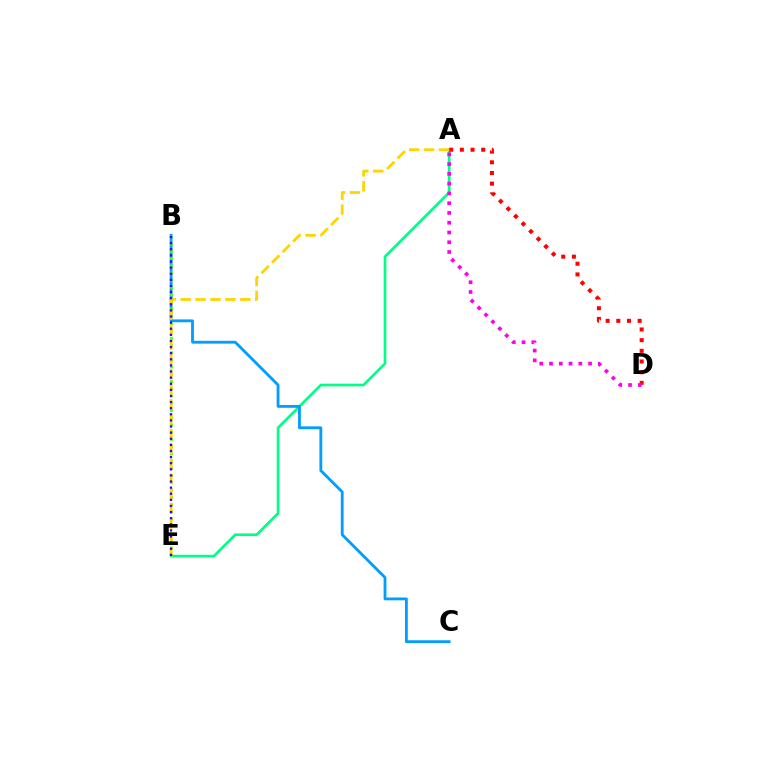{('A', 'E'): [{'color': '#00ff86', 'line_style': 'solid', 'thickness': 1.92}, {'color': '#ffd500', 'line_style': 'dashed', 'thickness': 2.03}], ('A', 'D'): [{'color': '#ff0000', 'line_style': 'dotted', 'thickness': 2.9}, {'color': '#ff00ed', 'line_style': 'dotted', 'thickness': 2.65}], ('B', 'C'): [{'color': '#009eff', 'line_style': 'solid', 'thickness': 2.03}], ('B', 'E'): [{'color': '#4fff00', 'line_style': 'dotted', 'thickness': 1.97}, {'color': '#3700ff', 'line_style': 'dotted', 'thickness': 1.66}]}